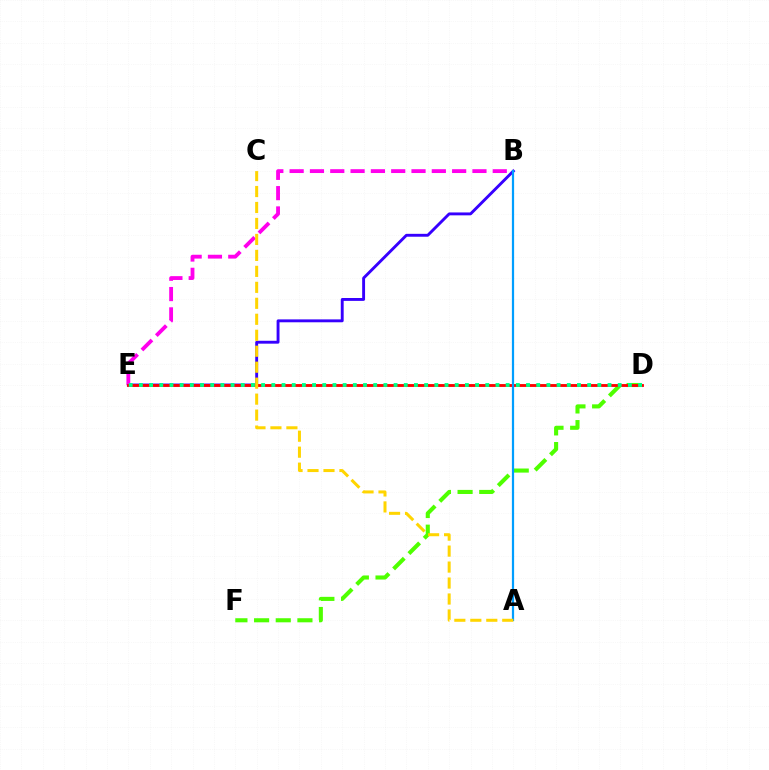{('D', 'F'): [{'color': '#4fff00', 'line_style': 'dashed', 'thickness': 2.94}], ('B', 'E'): [{'color': '#3700ff', 'line_style': 'solid', 'thickness': 2.08}, {'color': '#ff00ed', 'line_style': 'dashed', 'thickness': 2.76}], ('D', 'E'): [{'color': '#ff0000', 'line_style': 'solid', 'thickness': 2.05}, {'color': '#00ff86', 'line_style': 'dotted', 'thickness': 2.77}], ('A', 'B'): [{'color': '#009eff', 'line_style': 'solid', 'thickness': 1.6}], ('A', 'C'): [{'color': '#ffd500', 'line_style': 'dashed', 'thickness': 2.17}]}